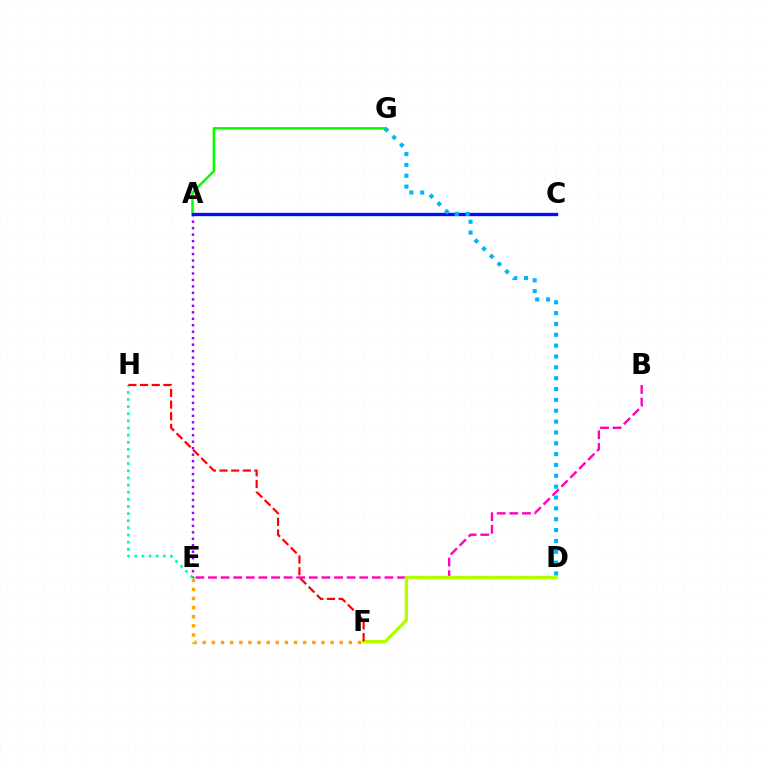{('A', 'E'): [{'color': '#9b00ff', 'line_style': 'dotted', 'thickness': 1.76}], ('B', 'E'): [{'color': '#ff00bd', 'line_style': 'dashed', 'thickness': 1.71}], ('A', 'G'): [{'color': '#08ff00', 'line_style': 'solid', 'thickness': 1.83}], ('A', 'C'): [{'color': '#0010ff', 'line_style': 'solid', 'thickness': 2.39}], ('D', 'F'): [{'color': '#b3ff00', 'line_style': 'solid', 'thickness': 2.42}], ('E', 'F'): [{'color': '#ffa500', 'line_style': 'dotted', 'thickness': 2.48}], ('D', 'G'): [{'color': '#00b5ff', 'line_style': 'dotted', 'thickness': 2.95}], ('E', 'H'): [{'color': '#00ff9d', 'line_style': 'dotted', 'thickness': 1.94}], ('F', 'H'): [{'color': '#ff0000', 'line_style': 'dashed', 'thickness': 1.58}]}